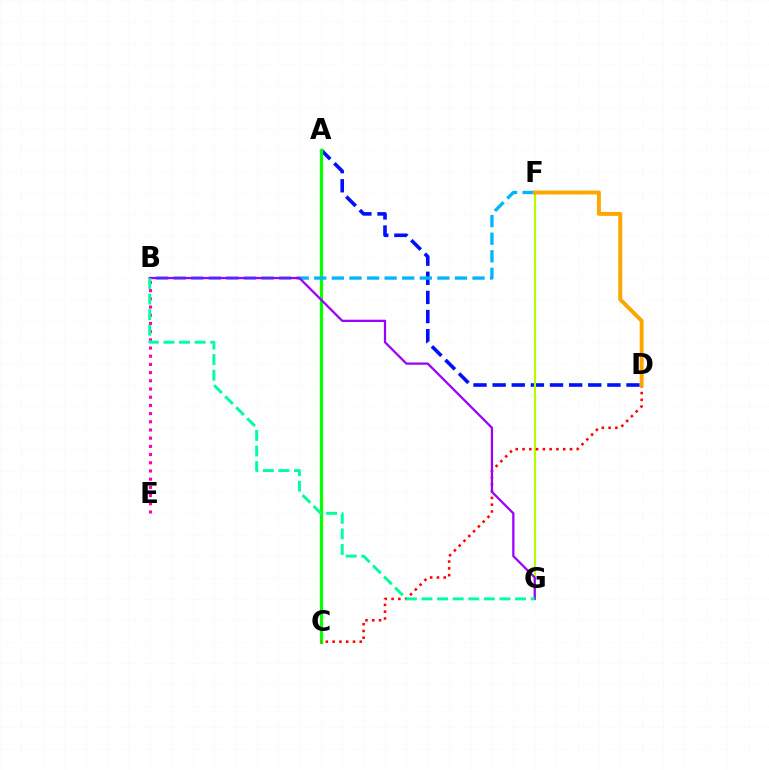{('A', 'D'): [{'color': '#0010ff', 'line_style': 'dashed', 'thickness': 2.6}], ('F', 'G'): [{'color': '#b3ff00', 'line_style': 'solid', 'thickness': 1.54}], ('B', 'E'): [{'color': '#ff00bd', 'line_style': 'dotted', 'thickness': 2.23}], ('A', 'C'): [{'color': '#08ff00', 'line_style': 'solid', 'thickness': 2.32}], ('B', 'F'): [{'color': '#00b5ff', 'line_style': 'dashed', 'thickness': 2.39}], ('C', 'D'): [{'color': '#ff0000', 'line_style': 'dotted', 'thickness': 1.84}], ('B', 'G'): [{'color': '#9b00ff', 'line_style': 'solid', 'thickness': 1.63}, {'color': '#00ff9d', 'line_style': 'dashed', 'thickness': 2.12}], ('D', 'F'): [{'color': '#ffa500', 'line_style': 'solid', 'thickness': 2.85}]}